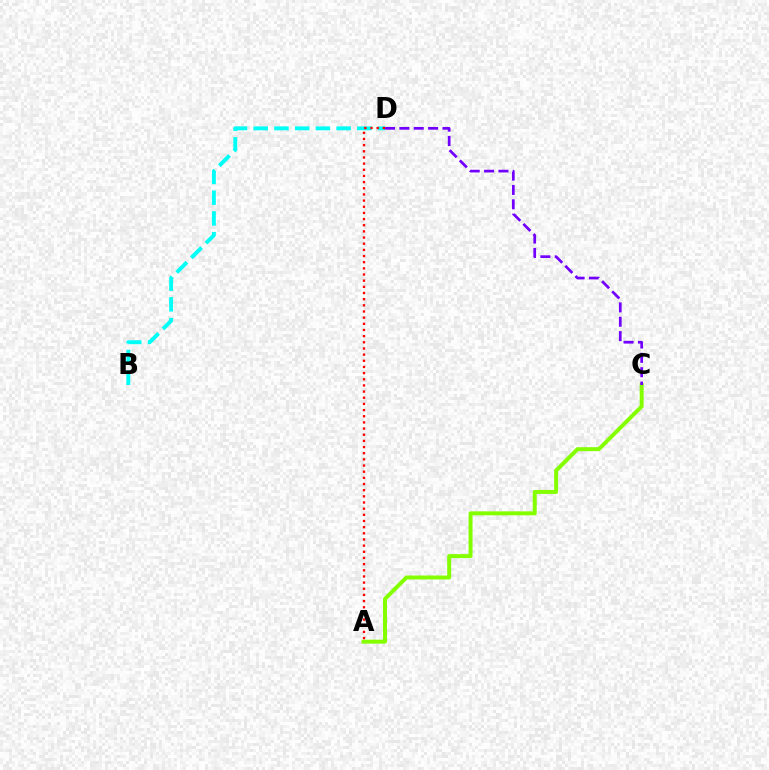{('B', 'D'): [{'color': '#00fff6', 'line_style': 'dashed', 'thickness': 2.82}], ('A', 'C'): [{'color': '#84ff00', 'line_style': 'solid', 'thickness': 2.86}], ('A', 'D'): [{'color': '#ff0000', 'line_style': 'dotted', 'thickness': 1.67}], ('C', 'D'): [{'color': '#7200ff', 'line_style': 'dashed', 'thickness': 1.95}]}